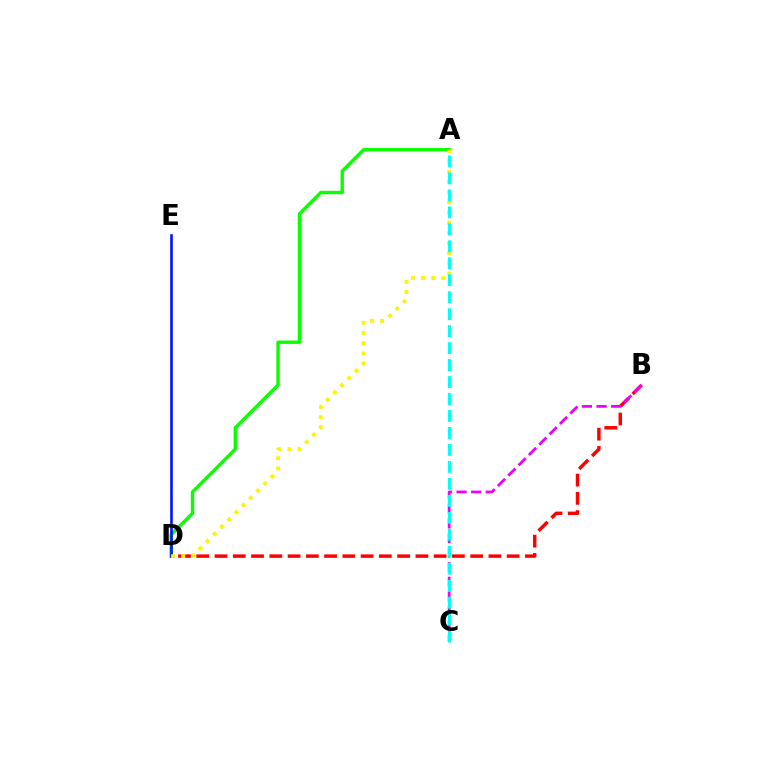{('A', 'D'): [{'color': '#08ff00', 'line_style': 'solid', 'thickness': 2.43}, {'color': '#fcf500', 'line_style': 'dotted', 'thickness': 2.77}], ('B', 'D'): [{'color': '#ff0000', 'line_style': 'dashed', 'thickness': 2.48}], ('B', 'C'): [{'color': '#ee00ff', 'line_style': 'dashed', 'thickness': 1.99}], ('D', 'E'): [{'color': '#0010ff', 'line_style': 'solid', 'thickness': 1.87}], ('A', 'C'): [{'color': '#00fff6', 'line_style': 'dashed', 'thickness': 2.31}]}